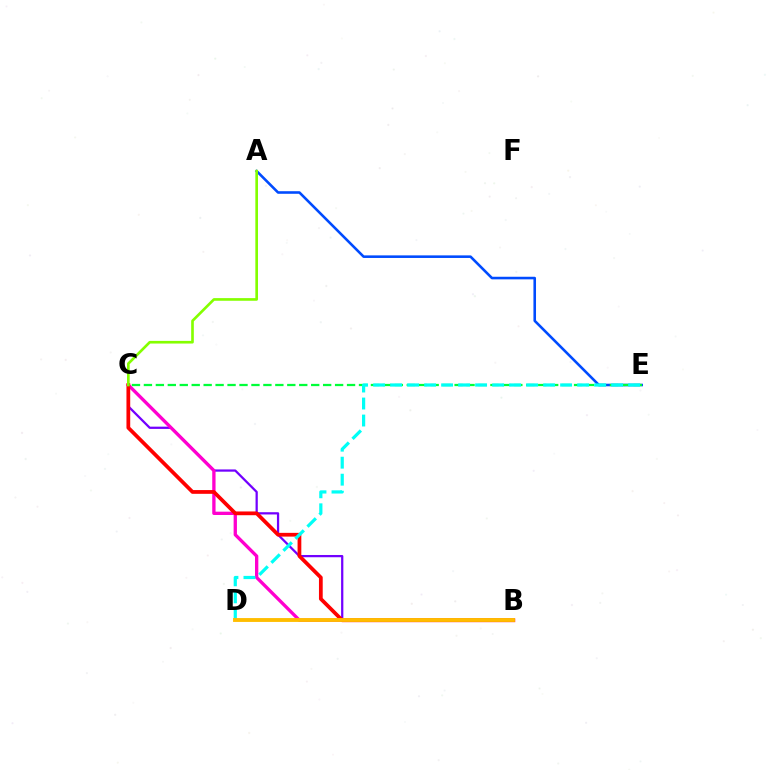{('B', 'C'): [{'color': '#7200ff', 'line_style': 'solid', 'thickness': 1.62}, {'color': '#ff00cf', 'line_style': 'solid', 'thickness': 2.39}, {'color': '#ff0000', 'line_style': 'solid', 'thickness': 2.7}], ('A', 'E'): [{'color': '#004bff', 'line_style': 'solid', 'thickness': 1.86}], ('A', 'C'): [{'color': '#84ff00', 'line_style': 'solid', 'thickness': 1.91}], ('C', 'E'): [{'color': '#00ff39', 'line_style': 'dashed', 'thickness': 1.62}], ('D', 'E'): [{'color': '#00fff6', 'line_style': 'dashed', 'thickness': 2.31}], ('B', 'D'): [{'color': '#ffbd00', 'line_style': 'solid', 'thickness': 2.79}]}